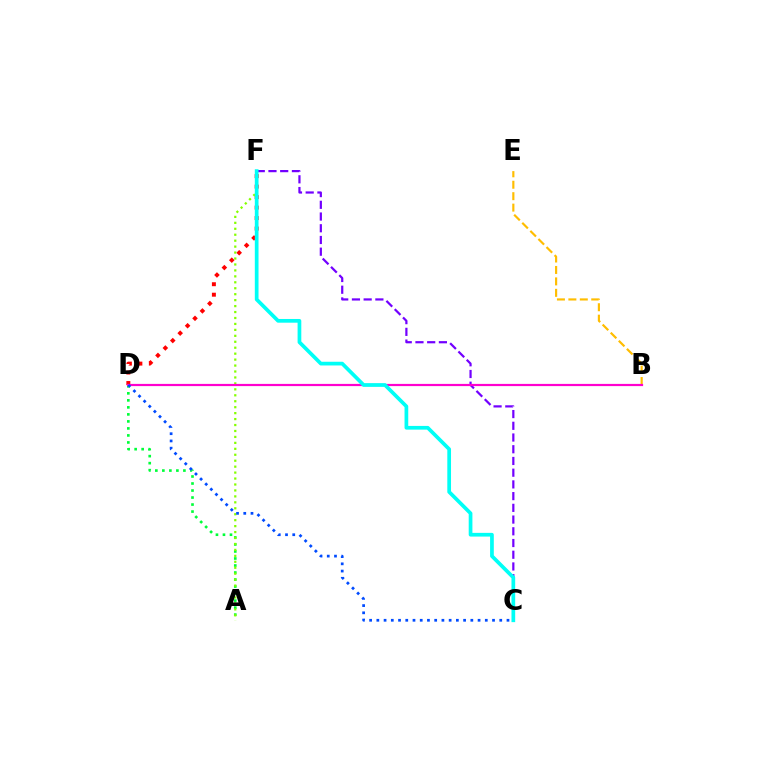{('A', 'D'): [{'color': '#00ff39', 'line_style': 'dotted', 'thickness': 1.91}], ('D', 'F'): [{'color': '#ff0000', 'line_style': 'dotted', 'thickness': 2.85}], ('B', 'E'): [{'color': '#ffbd00', 'line_style': 'dashed', 'thickness': 1.55}], ('C', 'F'): [{'color': '#7200ff', 'line_style': 'dashed', 'thickness': 1.59}, {'color': '#00fff6', 'line_style': 'solid', 'thickness': 2.67}], ('A', 'F'): [{'color': '#84ff00', 'line_style': 'dotted', 'thickness': 1.62}], ('B', 'D'): [{'color': '#ff00cf', 'line_style': 'solid', 'thickness': 1.59}], ('C', 'D'): [{'color': '#004bff', 'line_style': 'dotted', 'thickness': 1.96}]}